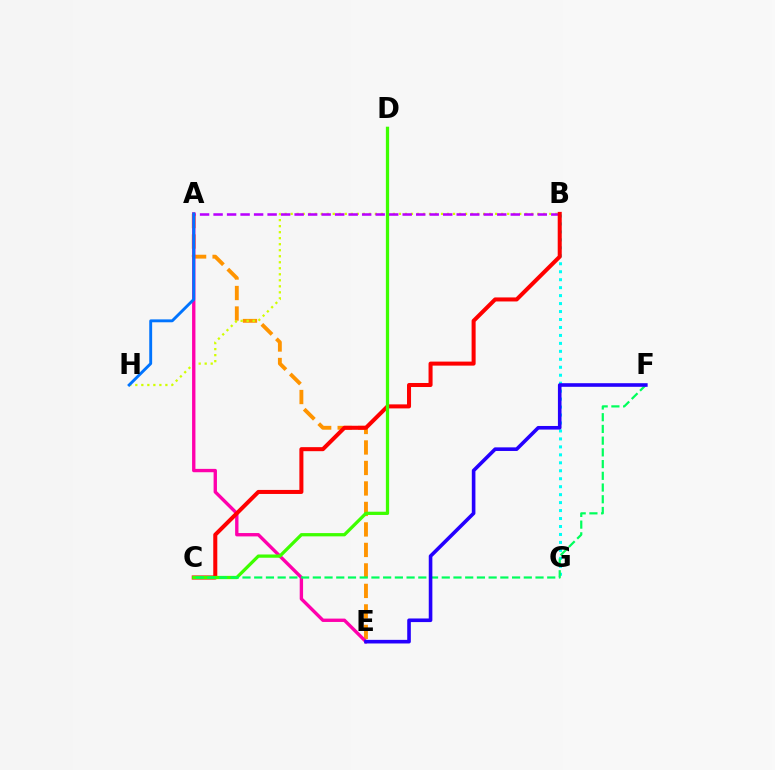{('A', 'E'): [{'color': '#ff9400', 'line_style': 'dashed', 'thickness': 2.78}, {'color': '#ff00ac', 'line_style': 'solid', 'thickness': 2.42}], ('B', 'H'): [{'color': '#d1ff00', 'line_style': 'dotted', 'thickness': 1.63}], ('B', 'G'): [{'color': '#00fff6', 'line_style': 'dotted', 'thickness': 2.16}], ('A', 'B'): [{'color': '#b900ff', 'line_style': 'dashed', 'thickness': 1.84}], ('B', 'C'): [{'color': '#ff0000', 'line_style': 'solid', 'thickness': 2.9}], ('C', 'D'): [{'color': '#3dff00', 'line_style': 'solid', 'thickness': 2.35}], ('C', 'F'): [{'color': '#00ff5c', 'line_style': 'dashed', 'thickness': 1.59}], ('A', 'H'): [{'color': '#0074ff', 'line_style': 'solid', 'thickness': 2.08}], ('E', 'F'): [{'color': '#2500ff', 'line_style': 'solid', 'thickness': 2.6}]}